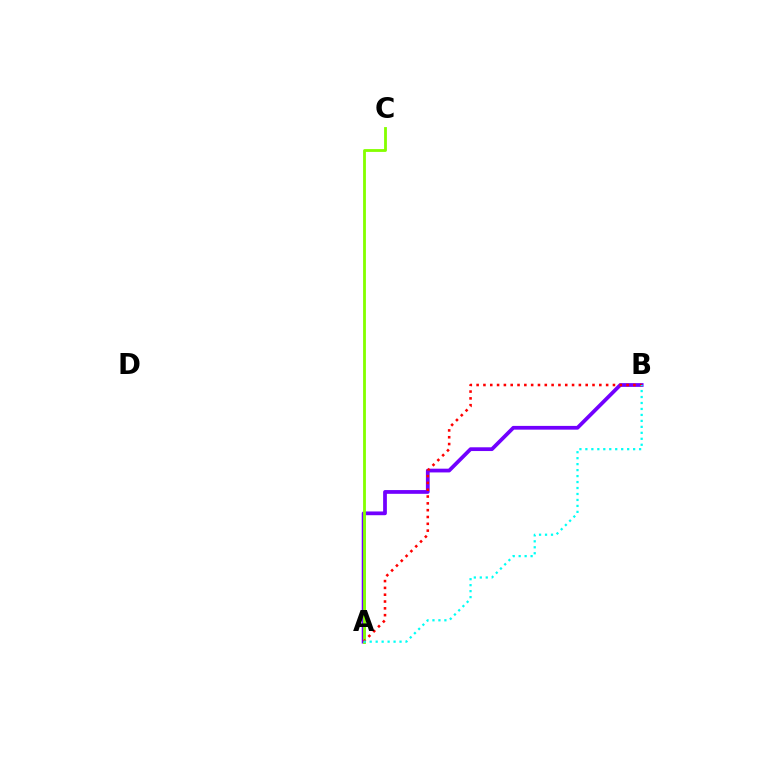{('A', 'B'): [{'color': '#7200ff', 'line_style': 'solid', 'thickness': 2.7}, {'color': '#ff0000', 'line_style': 'dotted', 'thickness': 1.85}, {'color': '#00fff6', 'line_style': 'dotted', 'thickness': 1.62}], ('A', 'C'): [{'color': '#84ff00', 'line_style': 'solid', 'thickness': 2.03}]}